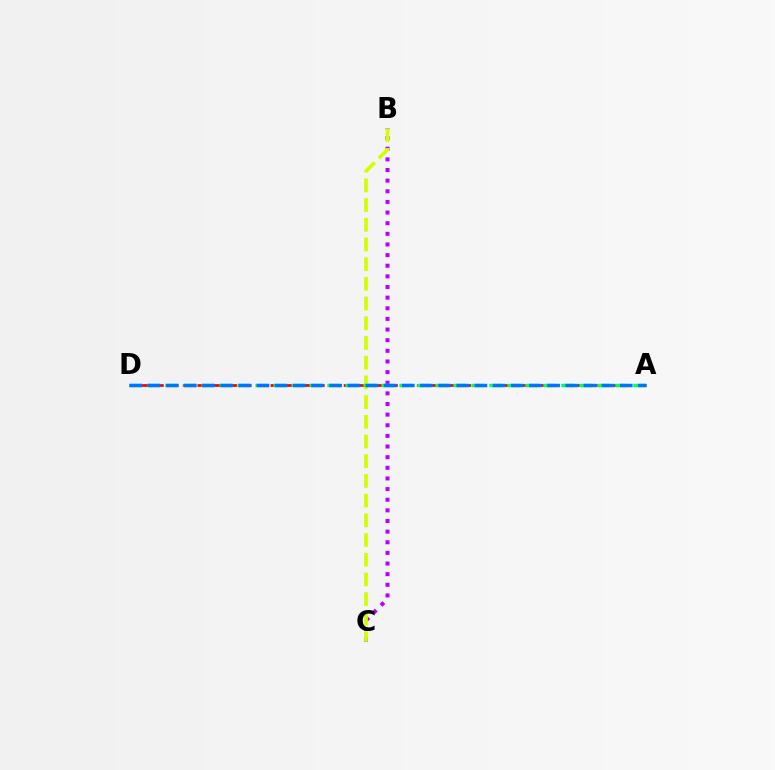{('A', 'D'): [{'color': '#ff0000', 'line_style': 'dashed', 'thickness': 1.99}, {'color': '#00ff5c', 'line_style': 'dashed', 'thickness': 2.44}, {'color': '#0074ff', 'line_style': 'dashed', 'thickness': 2.47}], ('B', 'C'): [{'color': '#b900ff', 'line_style': 'dotted', 'thickness': 2.89}, {'color': '#d1ff00', 'line_style': 'dashed', 'thickness': 2.68}]}